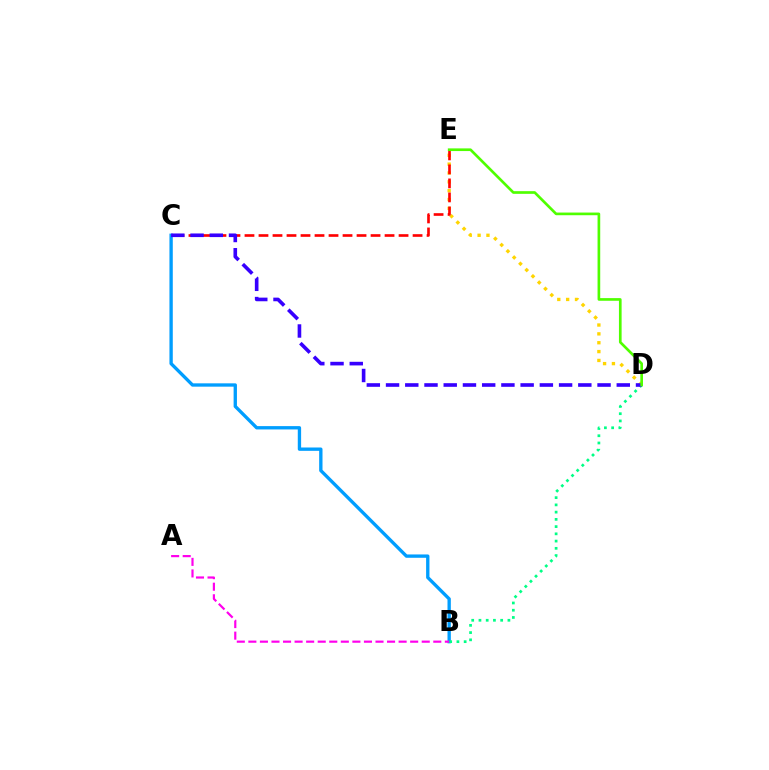{('D', 'E'): [{'color': '#ffd500', 'line_style': 'dotted', 'thickness': 2.41}, {'color': '#4fff00', 'line_style': 'solid', 'thickness': 1.92}], ('C', 'E'): [{'color': '#ff0000', 'line_style': 'dashed', 'thickness': 1.9}], ('B', 'C'): [{'color': '#009eff', 'line_style': 'solid', 'thickness': 2.4}], ('B', 'D'): [{'color': '#00ff86', 'line_style': 'dotted', 'thickness': 1.97}], ('C', 'D'): [{'color': '#3700ff', 'line_style': 'dashed', 'thickness': 2.61}], ('A', 'B'): [{'color': '#ff00ed', 'line_style': 'dashed', 'thickness': 1.57}]}